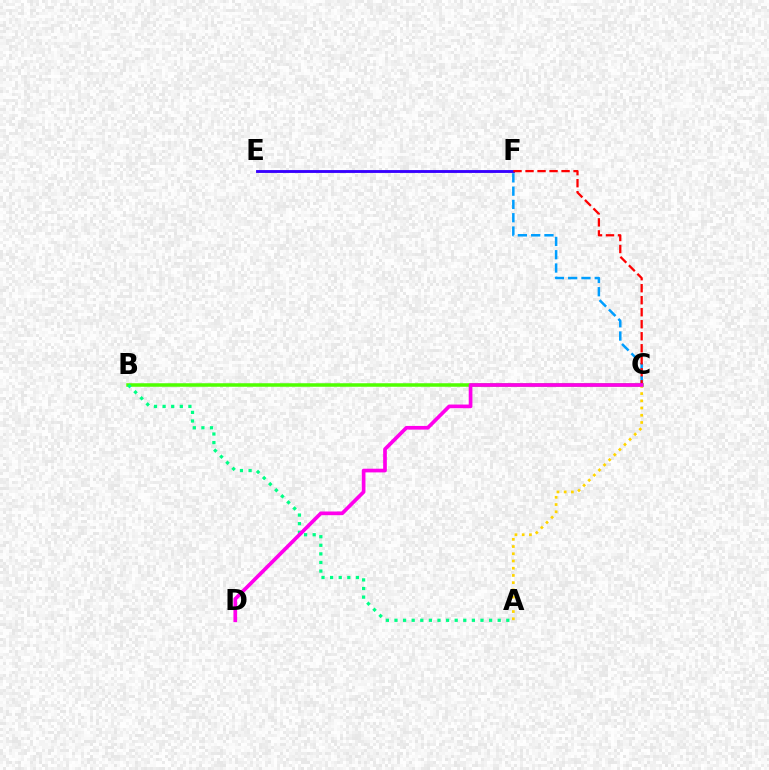{('B', 'C'): [{'color': '#4fff00', 'line_style': 'solid', 'thickness': 2.53}], ('E', 'F'): [{'color': '#3700ff', 'line_style': 'solid', 'thickness': 2.06}], ('C', 'F'): [{'color': '#009eff', 'line_style': 'dashed', 'thickness': 1.81}, {'color': '#ff0000', 'line_style': 'dashed', 'thickness': 1.63}], ('A', 'B'): [{'color': '#00ff86', 'line_style': 'dotted', 'thickness': 2.34}], ('A', 'C'): [{'color': '#ffd500', 'line_style': 'dotted', 'thickness': 1.96}], ('C', 'D'): [{'color': '#ff00ed', 'line_style': 'solid', 'thickness': 2.66}]}